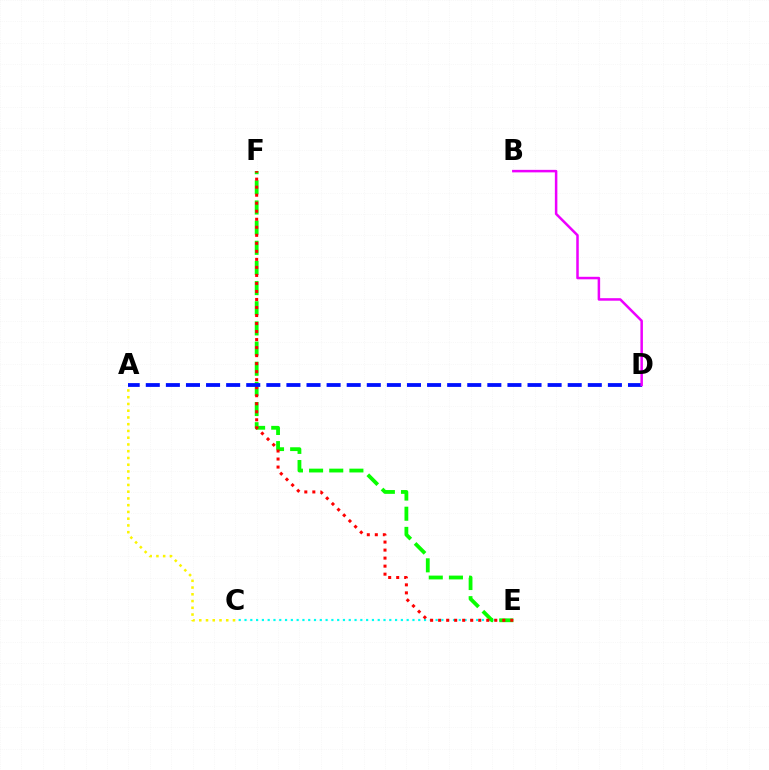{('C', 'E'): [{'color': '#00fff6', 'line_style': 'dotted', 'thickness': 1.57}], ('E', 'F'): [{'color': '#08ff00', 'line_style': 'dashed', 'thickness': 2.74}, {'color': '#ff0000', 'line_style': 'dotted', 'thickness': 2.18}], ('A', 'D'): [{'color': '#0010ff', 'line_style': 'dashed', 'thickness': 2.73}], ('A', 'C'): [{'color': '#fcf500', 'line_style': 'dotted', 'thickness': 1.83}], ('B', 'D'): [{'color': '#ee00ff', 'line_style': 'solid', 'thickness': 1.81}]}